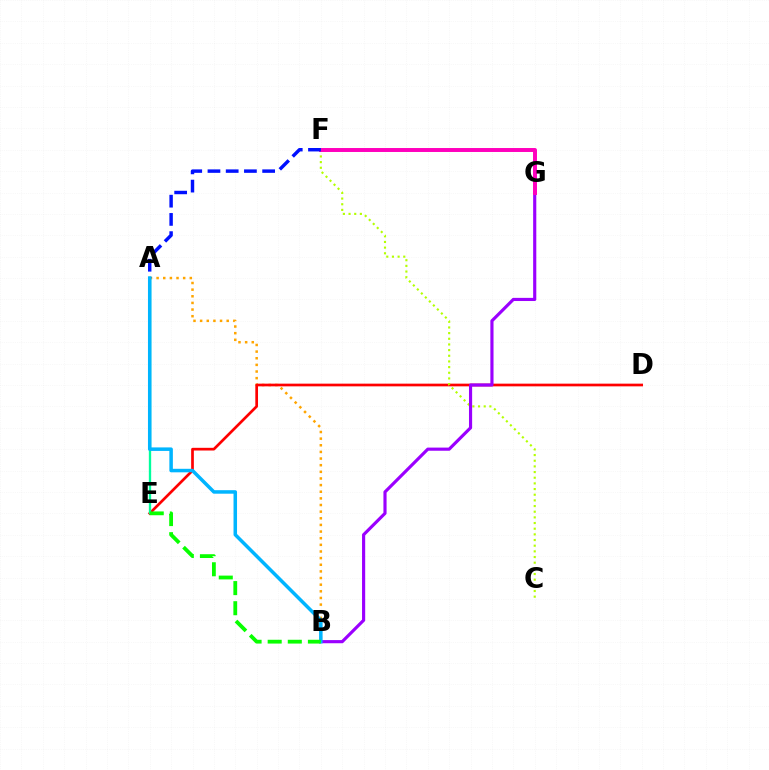{('A', 'B'): [{'color': '#ffa500', 'line_style': 'dotted', 'thickness': 1.8}, {'color': '#00b5ff', 'line_style': 'solid', 'thickness': 2.53}], ('D', 'E'): [{'color': '#ff0000', 'line_style': 'solid', 'thickness': 1.94}], ('C', 'F'): [{'color': '#b3ff00', 'line_style': 'dotted', 'thickness': 1.54}], ('B', 'G'): [{'color': '#9b00ff', 'line_style': 'solid', 'thickness': 2.27}], ('F', 'G'): [{'color': '#ff00bd', 'line_style': 'solid', 'thickness': 2.85}], ('A', 'F'): [{'color': '#0010ff', 'line_style': 'dashed', 'thickness': 2.48}], ('A', 'E'): [{'color': '#00ff9d', 'line_style': 'solid', 'thickness': 1.68}], ('B', 'E'): [{'color': '#08ff00', 'line_style': 'dashed', 'thickness': 2.73}]}